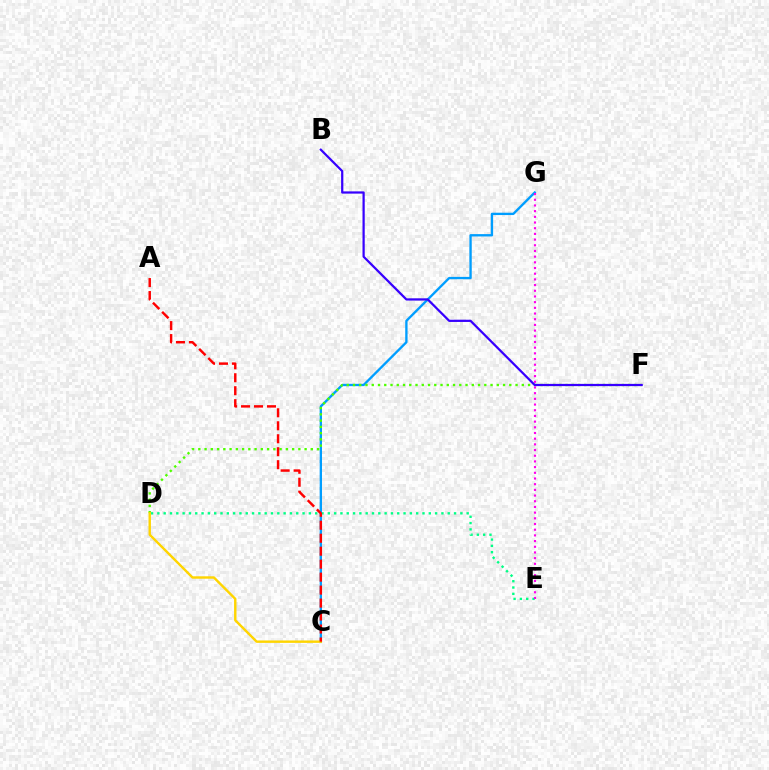{('D', 'E'): [{'color': '#00ff86', 'line_style': 'dotted', 'thickness': 1.72}], ('C', 'G'): [{'color': '#009eff', 'line_style': 'solid', 'thickness': 1.68}], ('D', 'F'): [{'color': '#4fff00', 'line_style': 'dotted', 'thickness': 1.7}], ('E', 'G'): [{'color': '#ff00ed', 'line_style': 'dotted', 'thickness': 1.55}], ('C', 'D'): [{'color': '#ffd500', 'line_style': 'solid', 'thickness': 1.74}], ('B', 'F'): [{'color': '#3700ff', 'line_style': 'solid', 'thickness': 1.61}], ('A', 'C'): [{'color': '#ff0000', 'line_style': 'dashed', 'thickness': 1.76}]}